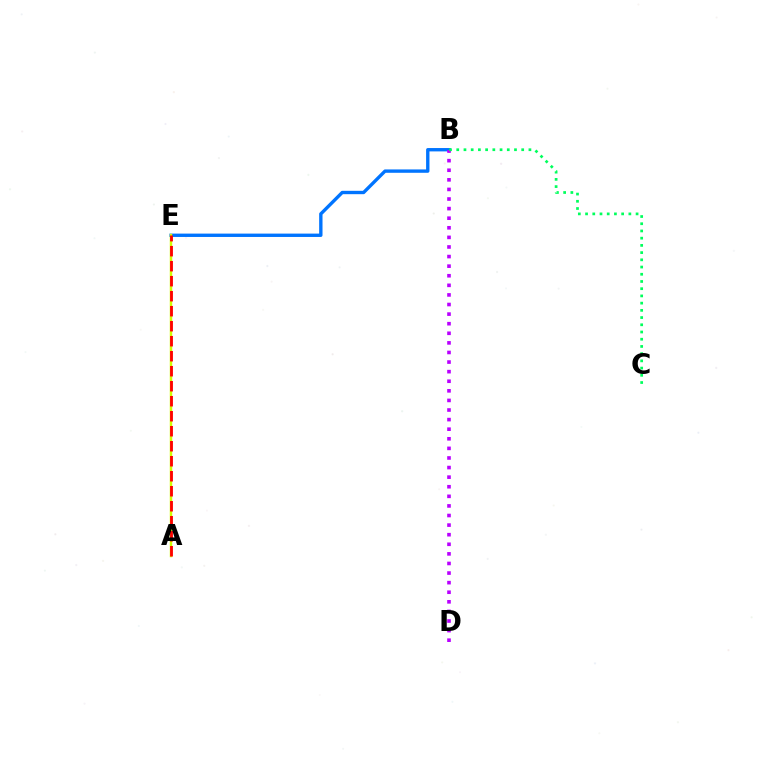{('B', 'E'): [{'color': '#0074ff', 'line_style': 'solid', 'thickness': 2.42}], ('B', 'D'): [{'color': '#b900ff', 'line_style': 'dotted', 'thickness': 2.61}], ('B', 'C'): [{'color': '#00ff5c', 'line_style': 'dotted', 'thickness': 1.96}], ('A', 'E'): [{'color': '#d1ff00', 'line_style': 'solid', 'thickness': 1.76}, {'color': '#ff0000', 'line_style': 'dashed', 'thickness': 2.04}]}